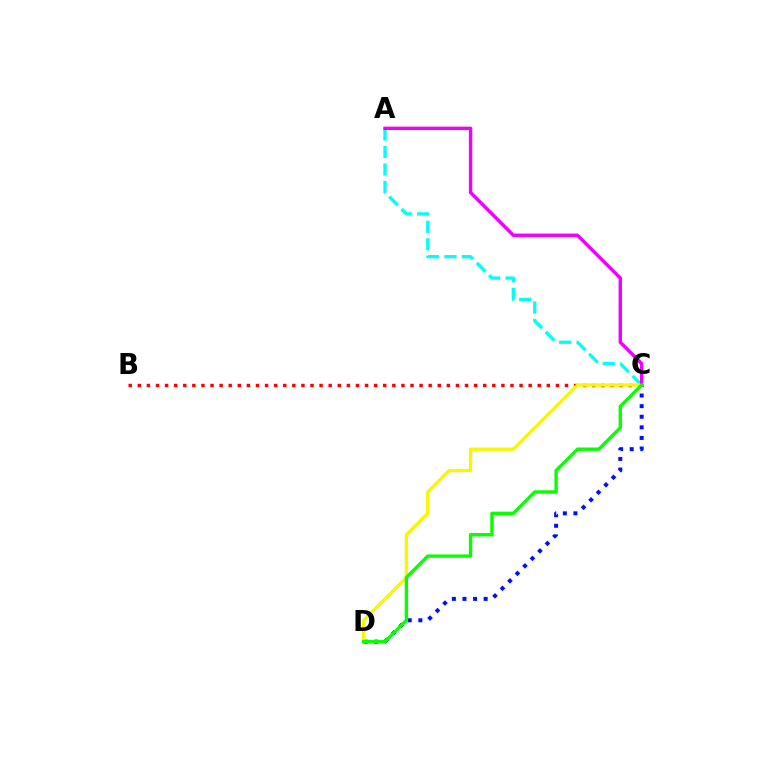{('C', 'D'): [{'color': '#0010ff', 'line_style': 'dotted', 'thickness': 2.88}, {'color': '#fcf500', 'line_style': 'solid', 'thickness': 2.37}, {'color': '#08ff00', 'line_style': 'solid', 'thickness': 2.42}], ('B', 'C'): [{'color': '#ff0000', 'line_style': 'dotted', 'thickness': 2.47}], ('A', 'C'): [{'color': '#00fff6', 'line_style': 'dashed', 'thickness': 2.38}, {'color': '#ee00ff', 'line_style': 'solid', 'thickness': 2.45}]}